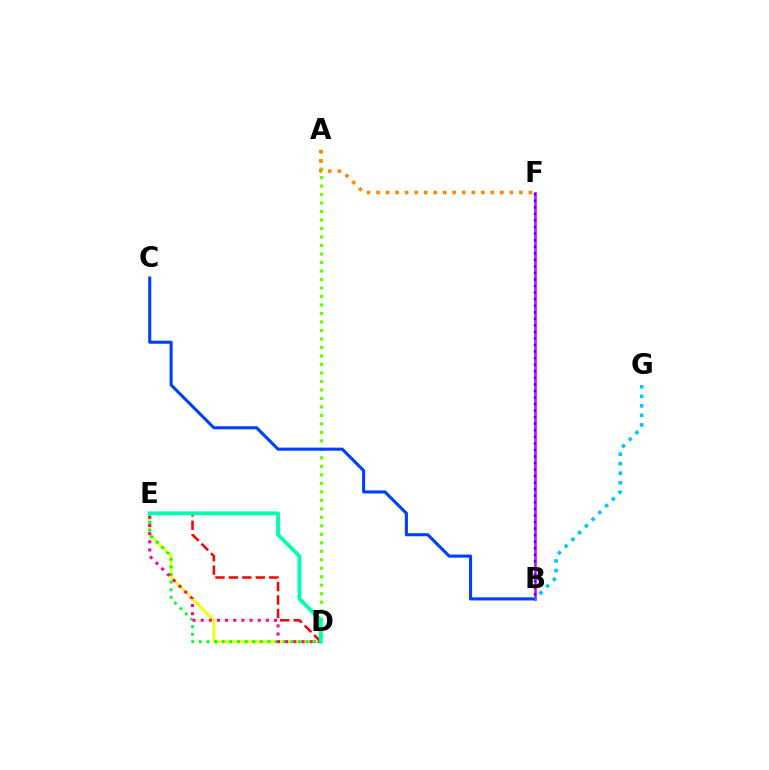{('D', 'E'): [{'color': '#eeff00', 'line_style': 'solid', 'thickness': 2.06}, {'color': '#ff0000', 'line_style': 'dashed', 'thickness': 1.83}, {'color': '#00ff27', 'line_style': 'dotted', 'thickness': 2.07}, {'color': '#ff00a0', 'line_style': 'dotted', 'thickness': 2.21}, {'color': '#00ffaf', 'line_style': 'solid', 'thickness': 2.76}], ('A', 'D'): [{'color': '#66ff00', 'line_style': 'dotted', 'thickness': 2.31}], ('B', 'F'): [{'color': '#d600ff', 'line_style': 'solid', 'thickness': 1.84}, {'color': '#4f00ff', 'line_style': 'dotted', 'thickness': 1.78}], ('A', 'F'): [{'color': '#ff8800', 'line_style': 'dotted', 'thickness': 2.59}], ('B', 'C'): [{'color': '#003fff', 'line_style': 'solid', 'thickness': 2.22}], ('B', 'G'): [{'color': '#00c7ff', 'line_style': 'dotted', 'thickness': 2.59}]}